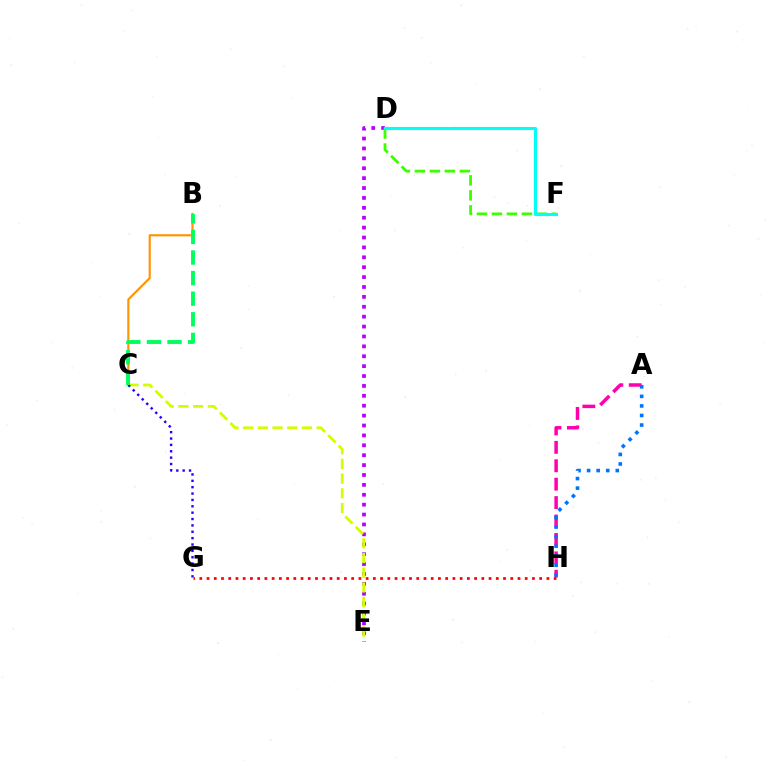{('B', 'C'): [{'color': '#ff9400', 'line_style': 'solid', 'thickness': 1.54}, {'color': '#00ff5c', 'line_style': 'dashed', 'thickness': 2.8}], ('D', 'E'): [{'color': '#b900ff', 'line_style': 'dotted', 'thickness': 2.69}], ('A', 'H'): [{'color': '#ff00ac', 'line_style': 'dashed', 'thickness': 2.5}, {'color': '#0074ff', 'line_style': 'dotted', 'thickness': 2.6}], ('D', 'F'): [{'color': '#3dff00', 'line_style': 'dashed', 'thickness': 2.04}, {'color': '#00fff6', 'line_style': 'solid', 'thickness': 2.24}], ('G', 'H'): [{'color': '#ff0000', 'line_style': 'dotted', 'thickness': 1.96}], ('C', 'E'): [{'color': '#d1ff00', 'line_style': 'dashed', 'thickness': 2.0}], ('C', 'G'): [{'color': '#2500ff', 'line_style': 'dotted', 'thickness': 1.73}]}